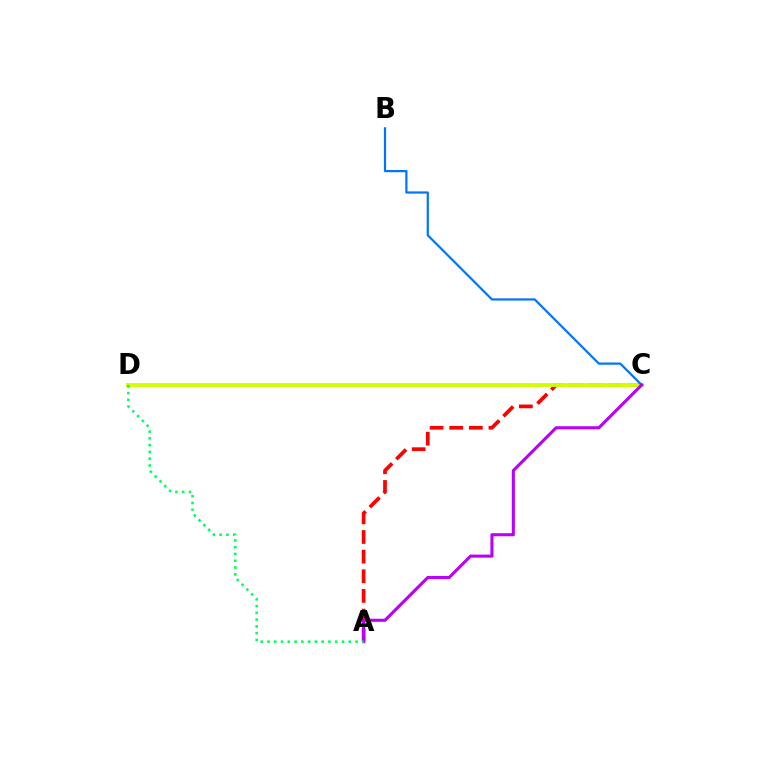{('A', 'C'): [{'color': '#ff0000', 'line_style': 'dashed', 'thickness': 2.67}, {'color': '#b900ff', 'line_style': 'solid', 'thickness': 2.22}], ('C', 'D'): [{'color': '#d1ff00', 'line_style': 'solid', 'thickness': 2.8}], ('B', 'C'): [{'color': '#0074ff', 'line_style': 'solid', 'thickness': 1.59}], ('A', 'D'): [{'color': '#00ff5c', 'line_style': 'dotted', 'thickness': 1.84}]}